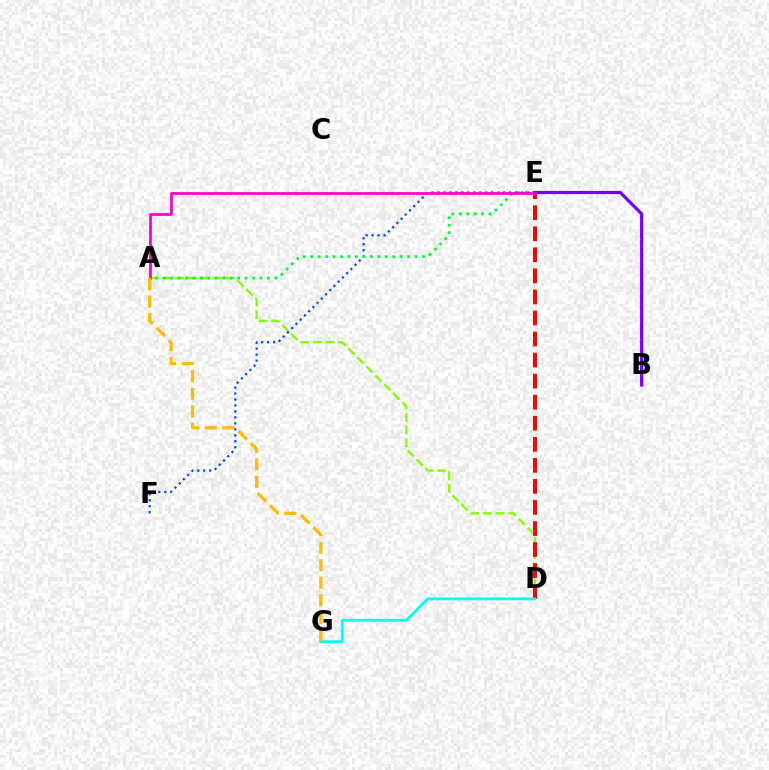{('A', 'D'): [{'color': '#84ff00', 'line_style': 'dashed', 'thickness': 1.72}], ('E', 'F'): [{'color': '#004bff', 'line_style': 'dotted', 'thickness': 1.62}], ('A', 'E'): [{'color': '#00ff39', 'line_style': 'dotted', 'thickness': 2.02}, {'color': '#ff00cf', 'line_style': 'solid', 'thickness': 1.99}], ('B', 'E'): [{'color': '#7200ff', 'line_style': 'solid', 'thickness': 2.29}], ('D', 'E'): [{'color': '#ff0000', 'line_style': 'dashed', 'thickness': 2.86}], ('D', 'G'): [{'color': '#00fff6', 'line_style': 'solid', 'thickness': 2.05}], ('A', 'G'): [{'color': '#ffbd00', 'line_style': 'dashed', 'thickness': 2.37}]}